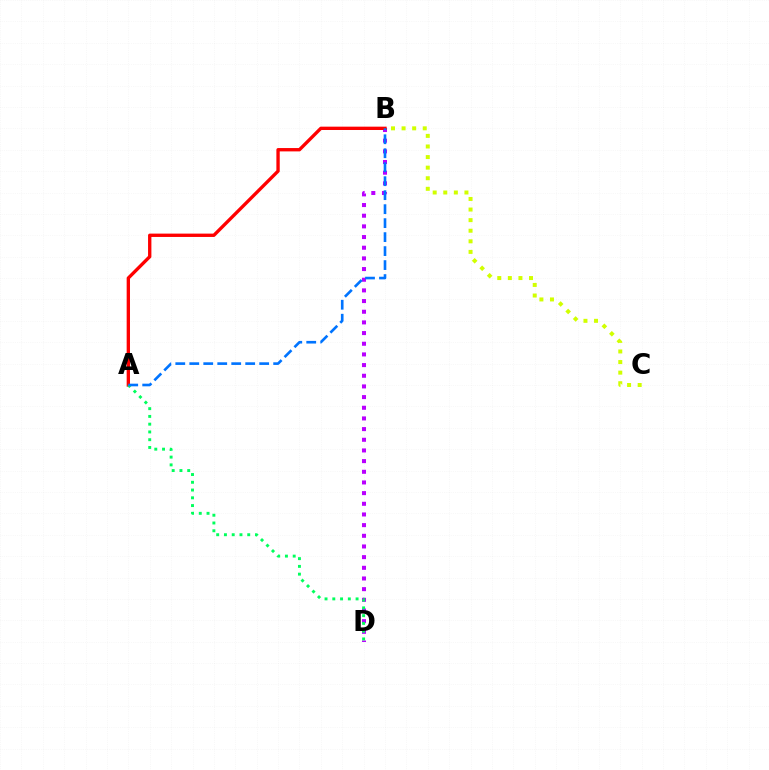{('B', 'D'): [{'color': '#b900ff', 'line_style': 'dotted', 'thickness': 2.9}], ('A', 'B'): [{'color': '#ff0000', 'line_style': 'solid', 'thickness': 2.41}, {'color': '#0074ff', 'line_style': 'dashed', 'thickness': 1.9}], ('A', 'D'): [{'color': '#00ff5c', 'line_style': 'dotted', 'thickness': 2.11}], ('B', 'C'): [{'color': '#d1ff00', 'line_style': 'dotted', 'thickness': 2.88}]}